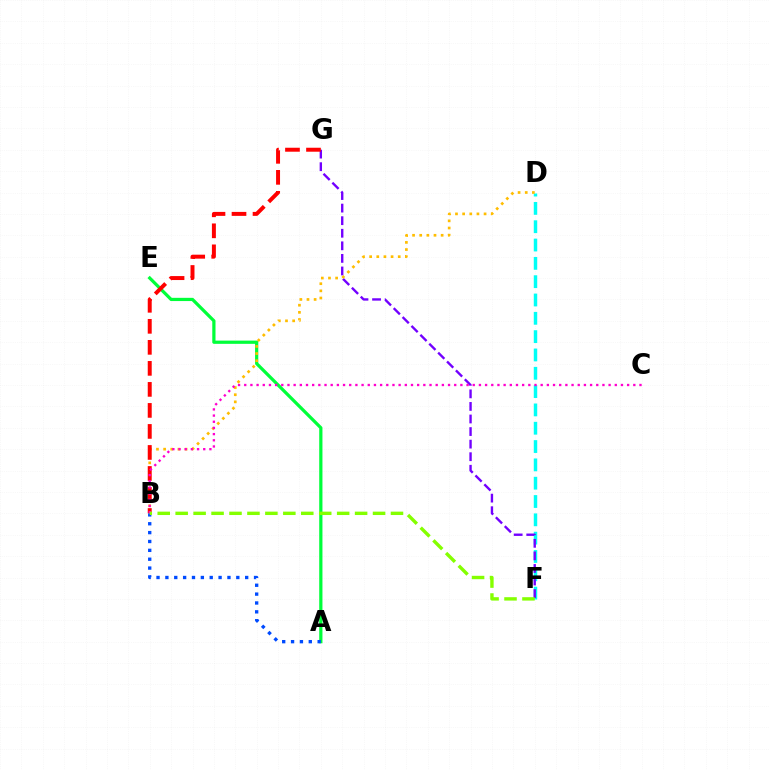{('A', 'E'): [{'color': '#00ff39', 'line_style': 'solid', 'thickness': 2.32}], ('D', 'F'): [{'color': '#00fff6', 'line_style': 'dashed', 'thickness': 2.49}], ('F', 'G'): [{'color': '#7200ff', 'line_style': 'dashed', 'thickness': 1.71}], ('B', 'D'): [{'color': '#ffbd00', 'line_style': 'dotted', 'thickness': 1.94}], ('B', 'G'): [{'color': '#ff0000', 'line_style': 'dashed', 'thickness': 2.86}], ('A', 'B'): [{'color': '#004bff', 'line_style': 'dotted', 'thickness': 2.41}], ('B', 'C'): [{'color': '#ff00cf', 'line_style': 'dotted', 'thickness': 1.68}], ('B', 'F'): [{'color': '#84ff00', 'line_style': 'dashed', 'thickness': 2.44}]}